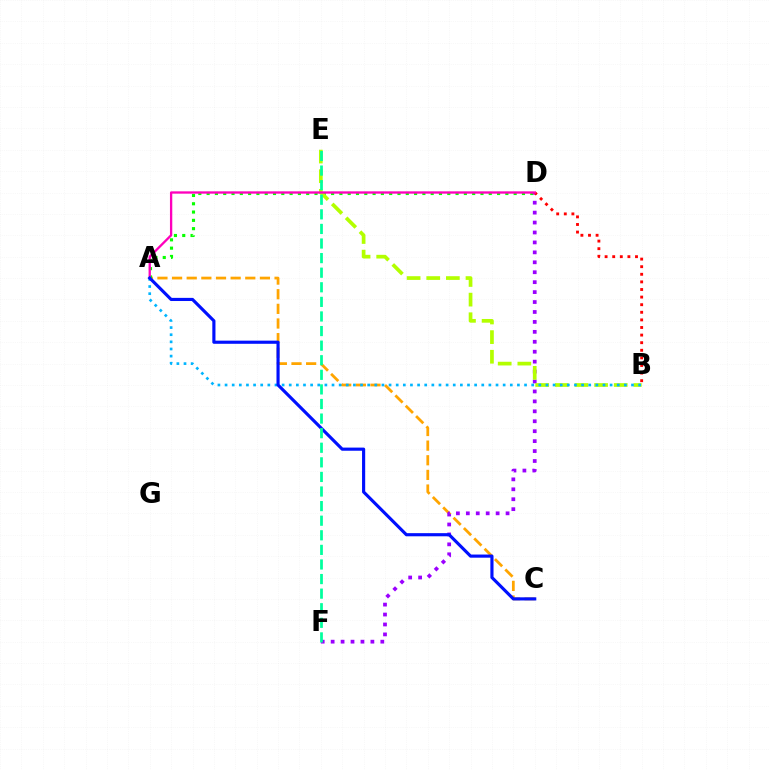{('A', 'C'): [{'color': '#ffa500', 'line_style': 'dashed', 'thickness': 1.99}, {'color': '#0010ff', 'line_style': 'solid', 'thickness': 2.26}], ('A', 'D'): [{'color': '#08ff00', 'line_style': 'dotted', 'thickness': 2.25}, {'color': '#ff00bd', 'line_style': 'solid', 'thickness': 1.67}], ('D', 'F'): [{'color': '#9b00ff', 'line_style': 'dotted', 'thickness': 2.7}], ('B', 'E'): [{'color': '#b3ff00', 'line_style': 'dashed', 'thickness': 2.67}], ('A', 'B'): [{'color': '#00b5ff', 'line_style': 'dotted', 'thickness': 1.94}], ('B', 'D'): [{'color': '#ff0000', 'line_style': 'dotted', 'thickness': 2.06}], ('E', 'F'): [{'color': '#00ff9d', 'line_style': 'dashed', 'thickness': 1.98}]}